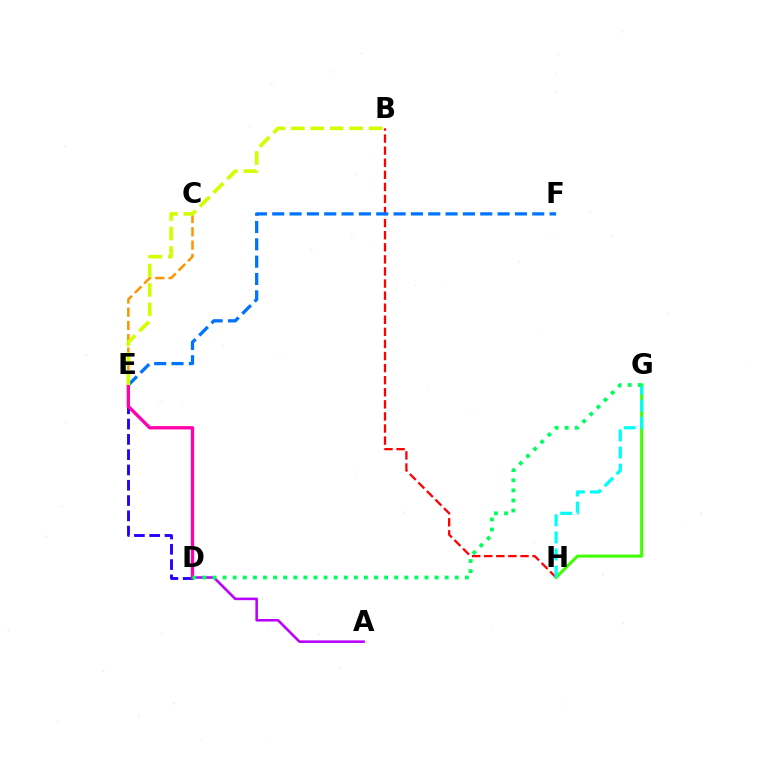{('B', 'H'): [{'color': '#ff0000', 'line_style': 'dashed', 'thickness': 1.64}], ('D', 'E'): [{'color': '#2500ff', 'line_style': 'dashed', 'thickness': 2.08}, {'color': '#ff00ac', 'line_style': 'solid', 'thickness': 2.38}], ('A', 'D'): [{'color': '#b900ff', 'line_style': 'solid', 'thickness': 1.84}], ('G', 'H'): [{'color': '#3dff00', 'line_style': 'solid', 'thickness': 2.17}, {'color': '#00fff6', 'line_style': 'dashed', 'thickness': 2.32}], ('E', 'F'): [{'color': '#0074ff', 'line_style': 'dashed', 'thickness': 2.35}], ('C', 'E'): [{'color': '#ff9400', 'line_style': 'dashed', 'thickness': 1.8}], ('B', 'E'): [{'color': '#d1ff00', 'line_style': 'dashed', 'thickness': 2.64}], ('D', 'G'): [{'color': '#00ff5c', 'line_style': 'dotted', 'thickness': 2.74}]}